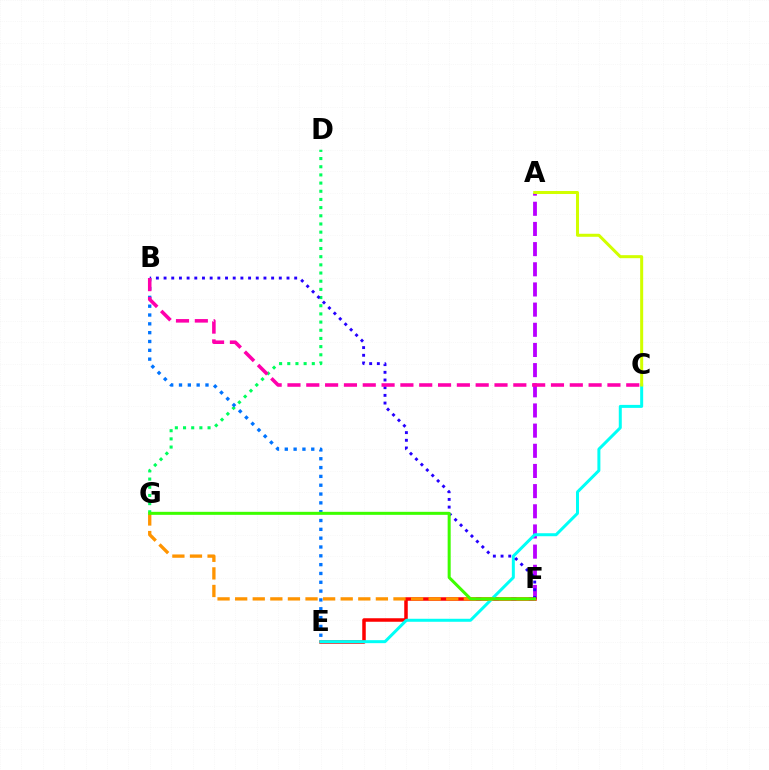{('A', 'F'): [{'color': '#b900ff', 'line_style': 'dashed', 'thickness': 2.74}], ('E', 'F'): [{'color': '#ff0000', 'line_style': 'solid', 'thickness': 2.53}], ('C', 'E'): [{'color': '#00fff6', 'line_style': 'solid', 'thickness': 2.16}], ('D', 'G'): [{'color': '#00ff5c', 'line_style': 'dotted', 'thickness': 2.22}], ('B', 'F'): [{'color': '#2500ff', 'line_style': 'dotted', 'thickness': 2.09}], ('A', 'C'): [{'color': '#d1ff00', 'line_style': 'solid', 'thickness': 2.18}], ('B', 'E'): [{'color': '#0074ff', 'line_style': 'dotted', 'thickness': 2.4}], ('F', 'G'): [{'color': '#ff9400', 'line_style': 'dashed', 'thickness': 2.39}, {'color': '#3dff00', 'line_style': 'solid', 'thickness': 2.18}], ('B', 'C'): [{'color': '#ff00ac', 'line_style': 'dashed', 'thickness': 2.56}]}